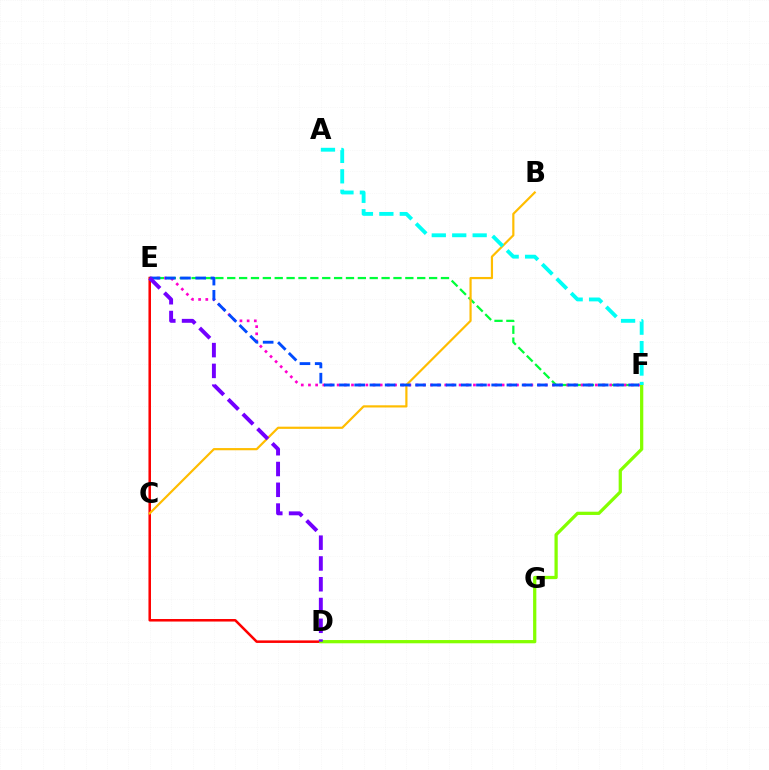{('E', 'F'): [{'color': '#00ff39', 'line_style': 'dashed', 'thickness': 1.61}, {'color': '#ff00cf', 'line_style': 'dotted', 'thickness': 1.95}, {'color': '#004bff', 'line_style': 'dashed', 'thickness': 2.07}], ('D', 'E'): [{'color': '#ff0000', 'line_style': 'solid', 'thickness': 1.82}, {'color': '#7200ff', 'line_style': 'dashed', 'thickness': 2.82}], ('B', 'C'): [{'color': '#ffbd00', 'line_style': 'solid', 'thickness': 1.58}], ('D', 'F'): [{'color': '#84ff00', 'line_style': 'solid', 'thickness': 2.34}], ('A', 'F'): [{'color': '#00fff6', 'line_style': 'dashed', 'thickness': 2.78}]}